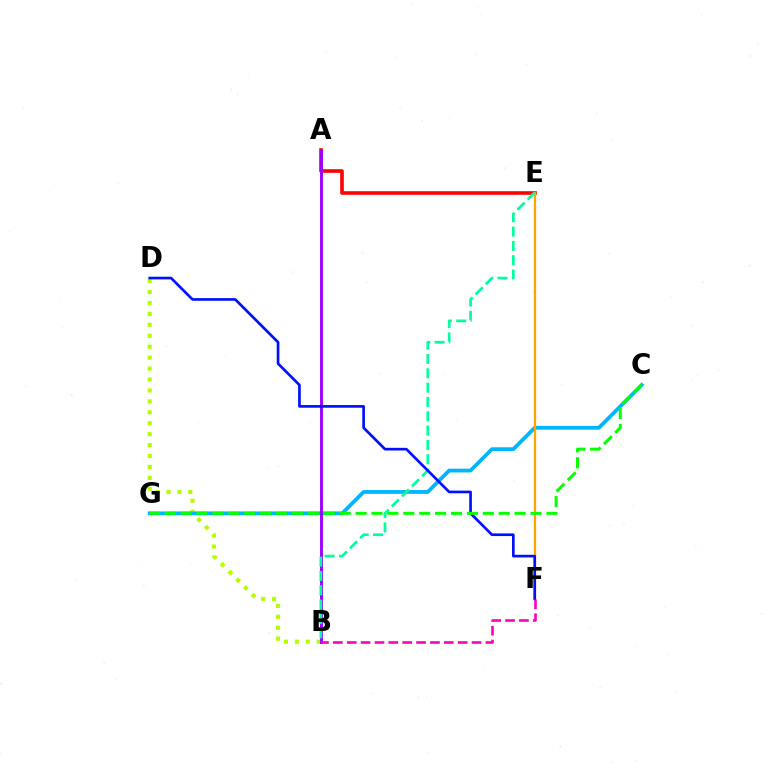{('A', 'E'): [{'color': '#ff0000', 'line_style': 'solid', 'thickness': 2.59}], ('B', 'D'): [{'color': '#b3ff00', 'line_style': 'dotted', 'thickness': 2.97}], ('C', 'G'): [{'color': '#00b5ff', 'line_style': 'solid', 'thickness': 2.73}, {'color': '#08ff00', 'line_style': 'dashed', 'thickness': 2.16}], ('E', 'F'): [{'color': '#ffa500', 'line_style': 'solid', 'thickness': 1.64}], ('A', 'B'): [{'color': '#9b00ff', 'line_style': 'solid', 'thickness': 2.08}], ('B', 'E'): [{'color': '#00ff9d', 'line_style': 'dashed', 'thickness': 1.94}], ('D', 'F'): [{'color': '#0010ff', 'line_style': 'solid', 'thickness': 1.92}], ('B', 'F'): [{'color': '#ff00bd', 'line_style': 'dashed', 'thickness': 1.88}]}